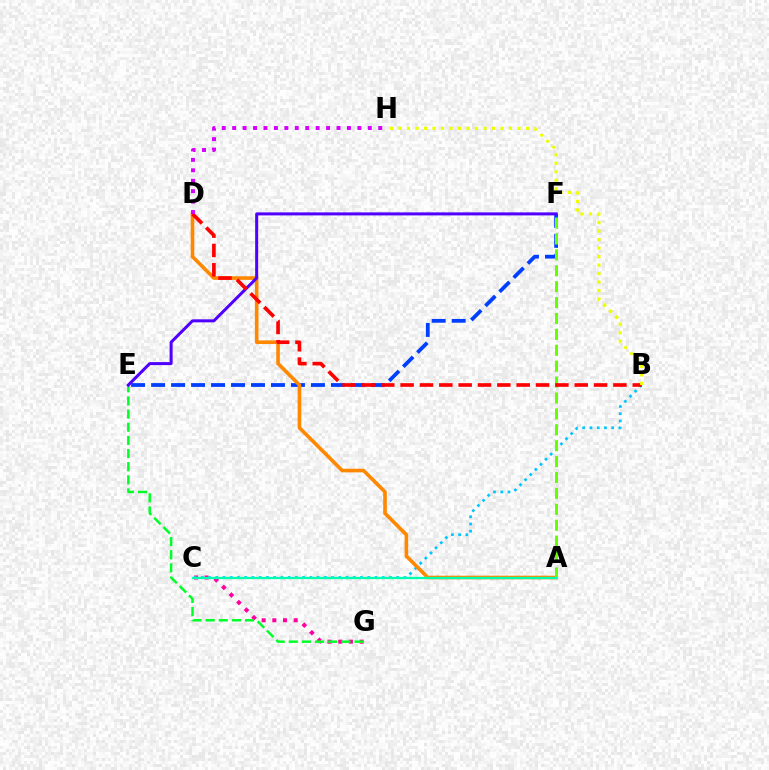{('C', 'G'): [{'color': '#ff00a0', 'line_style': 'dotted', 'thickness': 2.9}], ('E', 'F'): [{'color': '#003fff', 'line_style': 'dashed', 'thickness': 2.71}, {'color': '#4f00ff', 'line_style': 'solid', 'thickness': 2.17}], ('B', 'C'): [{'color': '#00c7ff', 'line_style': 'dotted', 'thickness': 1.97}], ('A', 'D'): [{'color': '#ff8800', 'line_style': 'solid', 'thickness': 2.6}], ('E', 'G'): [{'color': '#00ff27', 'line_style': 'dashed', 'thickness': 1.79}], ('A', 'F'): [{'color': '#66ff00', 'line_style': 'dashed', 'thickness': 2.16}], ('B', 'D'): [{'color': '#ff0000', 'line_style': 'dashed', 'thickness': 2.63}], ('D', 'H'): [{'color': '#d600ff', 'line_style': 'dotted', 'thickness': 2.83}], ('B', 'H'): [{'color': '#eeff00', 'line_style': 'dotted', 'thickness': 2.31}], ('A', 'C'): [{'color': '#00ffaf', 'line_style': 'solid', 'thickness': 1.65}]}